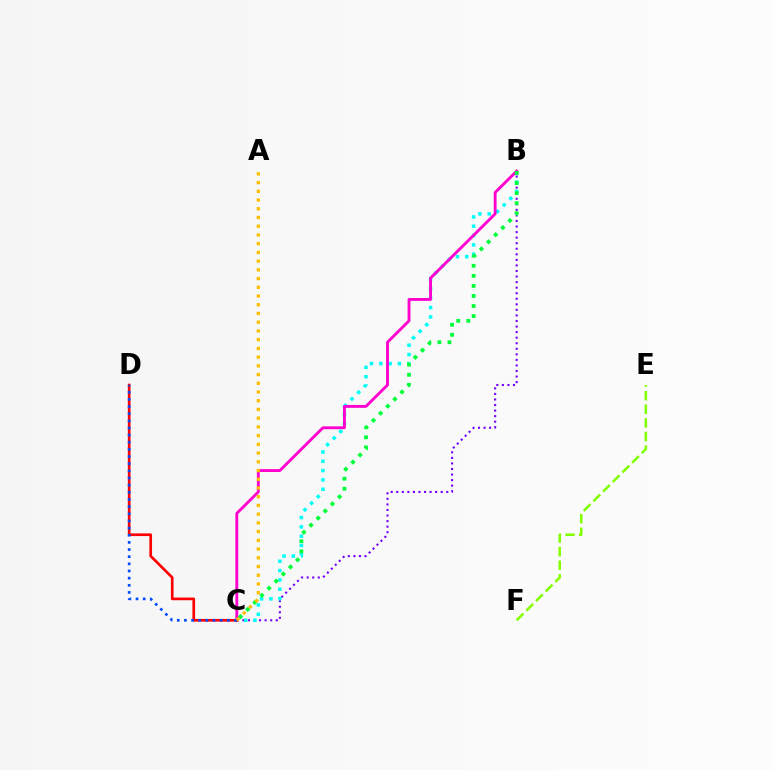{('B', 'C'): [{'color': '#7200ff', 'line_style': 'dotted', 'thickness': 1.51}, {'color': '#00fff6', 'line_style': 'dotted', 'thickness': 2.53}, {'color': '#ff00cf', 'line_style': 'solid', 'thickness': 2.06}, {'color': '#00ff39', 'line_style': 'dotted', 'thickness': 2.73}], ('E', 'F'): [{'color': '#84ff00', 'line_style': 'dashed', 'thickness': 1.85}], ('C', 'D'): [{'color': '#ff0000', 'line_style': 'solid', 'thickness': 1.92}, {'color': '#004bff', 'line_style': 'dotted', 'thickness': 1.94}], ('A', 'C'): [{'color': '#ffbd00', 'line_style': 'dotted', 'thickness': 2.37}]}